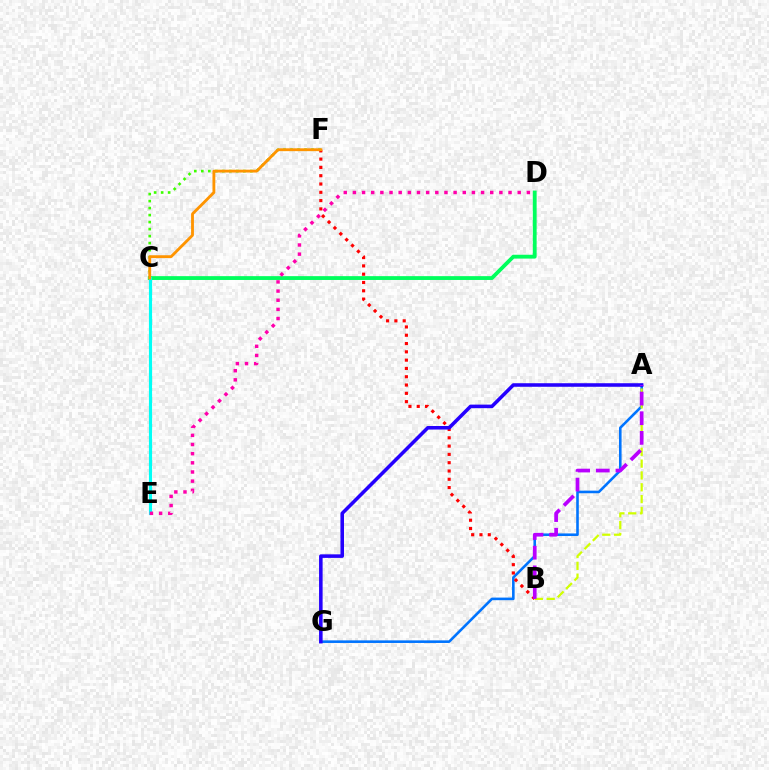{('A', 'G'): [{'color': '#0074ff', 'line_style': 'solid', 'thickness': 1.87}, {'color': '#2500ff', 'line_style': 'solid', 'thickness': 2.56}], ('C', 'F'): [{'color': '#3dff00', 'line_style': 'dotted', 'thickness': 1.9}, {'color': '#ff9400', 'line_style': 'solid', 'thickness': 2.04}], ('B', 'F'): [{'color': '#ff0000', 'line_style': 'dotted', 'thickness': 2.26}], ('C', 'D'): [{'color': '#00ff5c', 'line_style': 'solid', 'thickness': 2.75}], ('C', 'E'): [{'color': '#00fff6', 'line_style': 'solid', 'thickness': 2.26}], ('A', 'B'): [{'color': '#d1ff00', 'line_style': 'dashed', 'thickness': 1.61}, {'color': '#b900ff', 'line_style': 'dashed', 'thickness': 2.67}], ('D', 'E'): [{'color': '#ff00ac', 'line_style': 'dotted', 'thickness': 2.49}]}